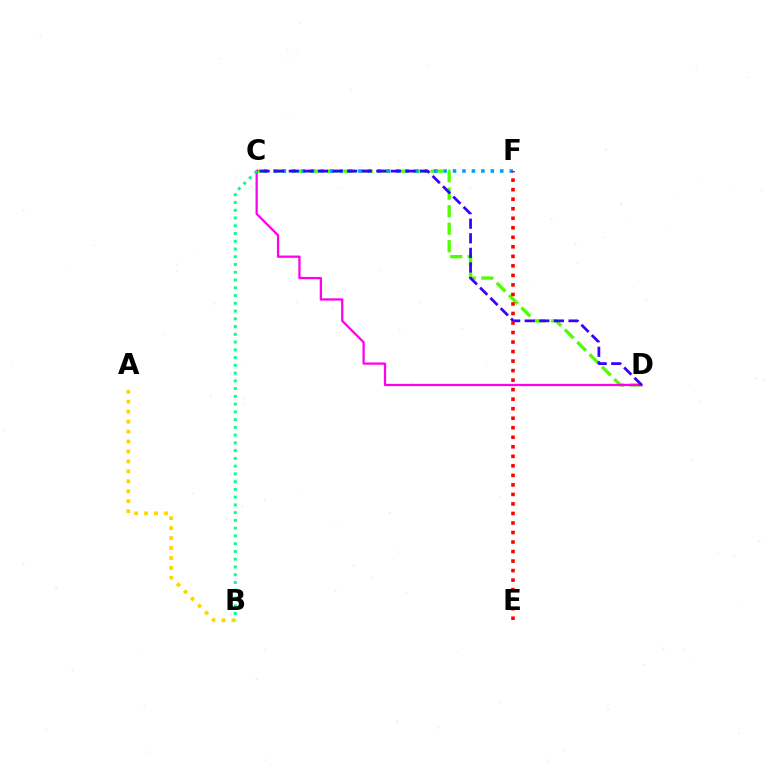{('C', 'D'): [{'color': '#4fff00', 'line_style': 'dashed', 'thickness': 2.38}, {'color': '#ff00ed', 'line_style': 'solid', 'thickness': 1.63}, {'color': '#3700ff', 'line_style': 'dashed', 'thickness': 1.98}], ('A', 'B'): [{'color': '#ffd500', 'line_style': 'dotted', 'thickness': 2.7}], ('C', 'F'): [{'color': '#009eff', 'line_style': 'dotted', 'thickness': 2.57}], ('B', 'C'): [{'color': '#00ff86', 'line_style': 'dotted', 'thickness': 2.11}], ('E', 'F'): [{'color': '#ff0000', 'line_style': 'dotted', 'thickness': 2.59}]}